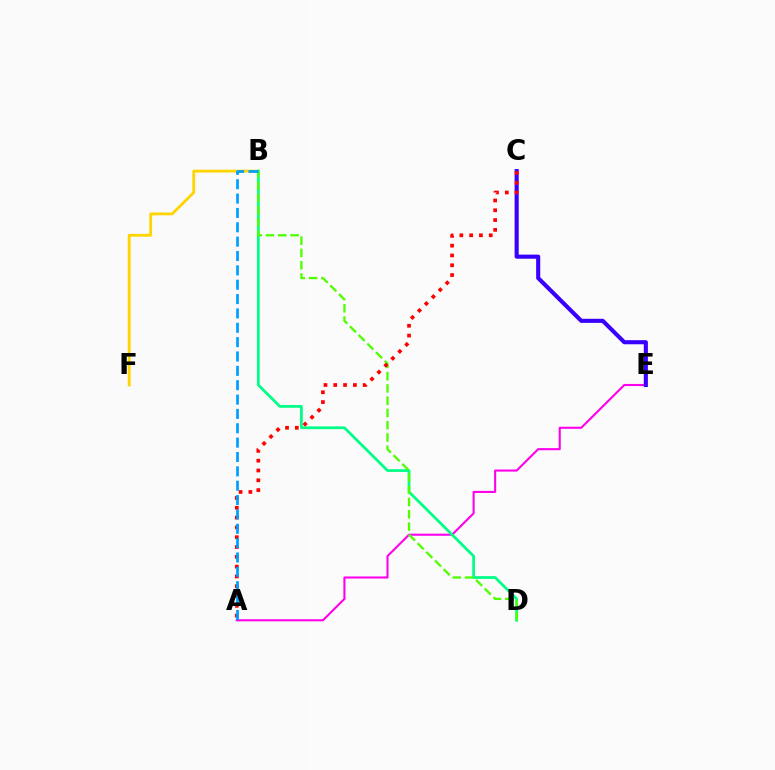{('B', 'F'): [{'color': '#ffd500', 'line_style': 'solid', 'thickness': 2.03}], ('A', 'E'): [{'color': '#ff00ed', 'line_style': 'solid', 'thickness': 1.52}], ('B', 'D'): [{'color': '#00ff86', 'line_style': 'solid', 'thickness': 1.98}, {'color': '#4fff00', 'line_style': 'dashed', 'thickness': 1.67}], ('C', 'E'): [{'color': '#3700ff', 'line_style': 'solid', 'thickness': 2.95}], ('A', 'C'): [{'color': '#ff0000', 'line_style': 'dotted', 'thickness': 2.66}], ('A', 'B'): [{'color': '#009eff', 'line_style': 'dashed', 'thickness': 1.95}]}